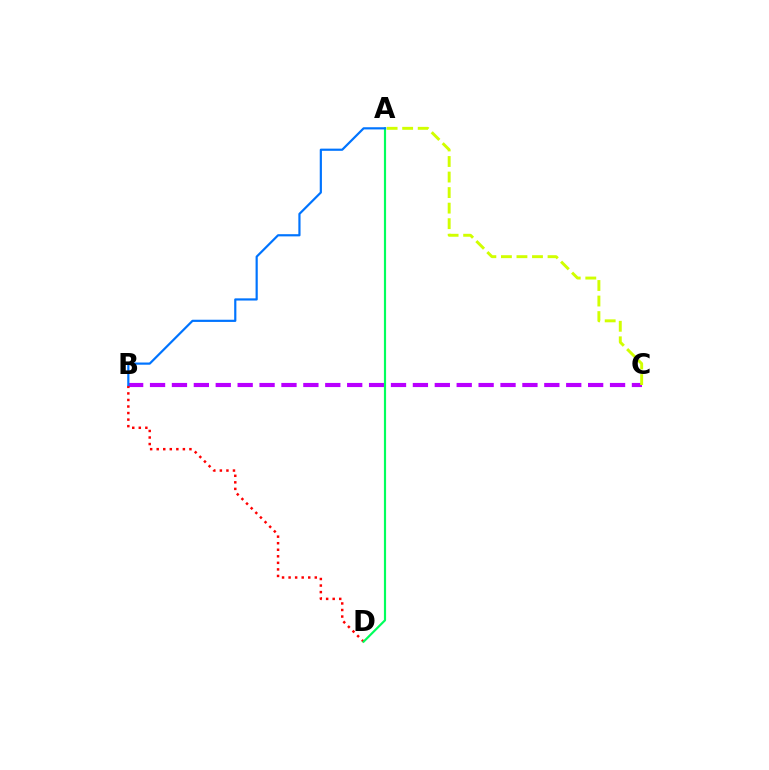{('B', 'C'): [{'color': '#b900ff', 'line_style': 'dashed', 'thickness': 2.98}], ('A', 'C'): [{'color': '#d1ff00', 'line_style': 'dashed', 'thickness': 2.11}], ('B', 'D'): [{'color': '#ff0000', 'line_style': 'dotted', 'thickness': 1.78}], ('A', 'D'): [{'color': '#00ff5c', 'line_style': 'solid', 'thickness': 1.56}], ('A', 'B'): [{'color': '#0074ff', 'line_style': 'solid', 'thickness': 1.58}]}